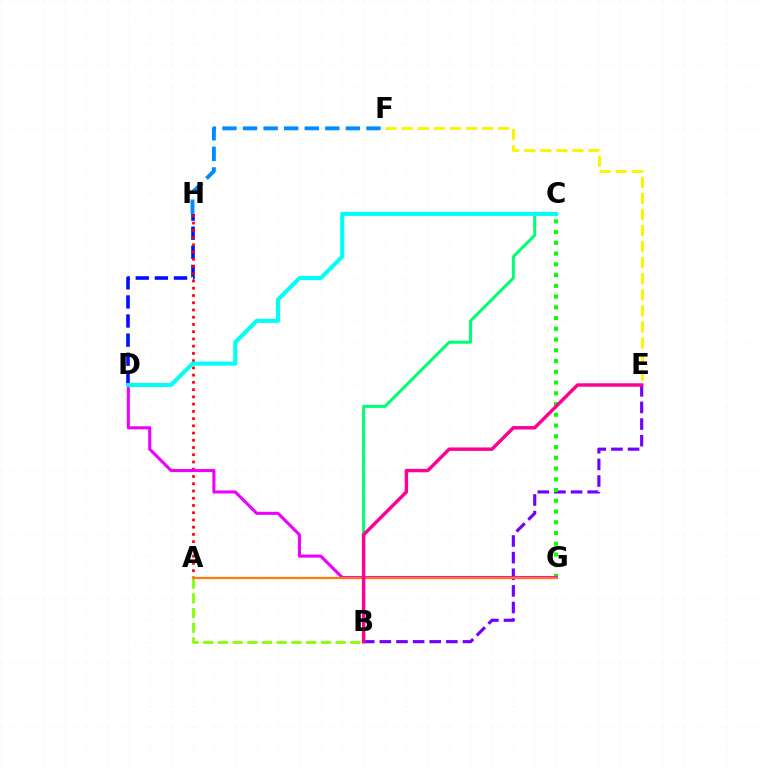{('F', 'H'): [{'color': '#008cff', 'line_style': 'dashed', 'thickness': 2.79}], ('A', 'B'): [{'color': '#84ff00', 'line_style': 'dashed', 'thickness': 2.0}], ('B', 'E'): [{'color': '#7200ff', 'line_style': 'dashed', 'thickness': 2.26}, {'color': '#ff0094', 'line_style': 'solid', 'thickness': 2.47}], ('D', 'H'): [{'color': '#0010ff', 'line_style': 'dashed', 'thickness': 2.59}], ('A', 'H'): [{'color': '#ff0000', 'line_style': 'dotted', 'thickness': 1.97}], ('C', 'G'): [{'color': '#08ff00', 'line_style': 'dotted', 'thickness': 2.92}], ('E', 'F'): [{'color': '#fcf500', 'line_style': 'dashed', 'thickness': 2.18}], ('D', 'G'): [{'color': '#ee00ff', 'line_style': 'solid', 'thickness': 2.21}], ('B', 'C'): [{'color': '#00ff74', 'line_style': 'solid', 'thickness': 2.17}], ('A', 'G'): [{'color': '#ff7c00', 'line_style': 'solid', 'thickness': 1.62}], ('C', 'D'): [{'color': '#00fff6', 'line_style': 'solid', 'thickness': 2.95}]}